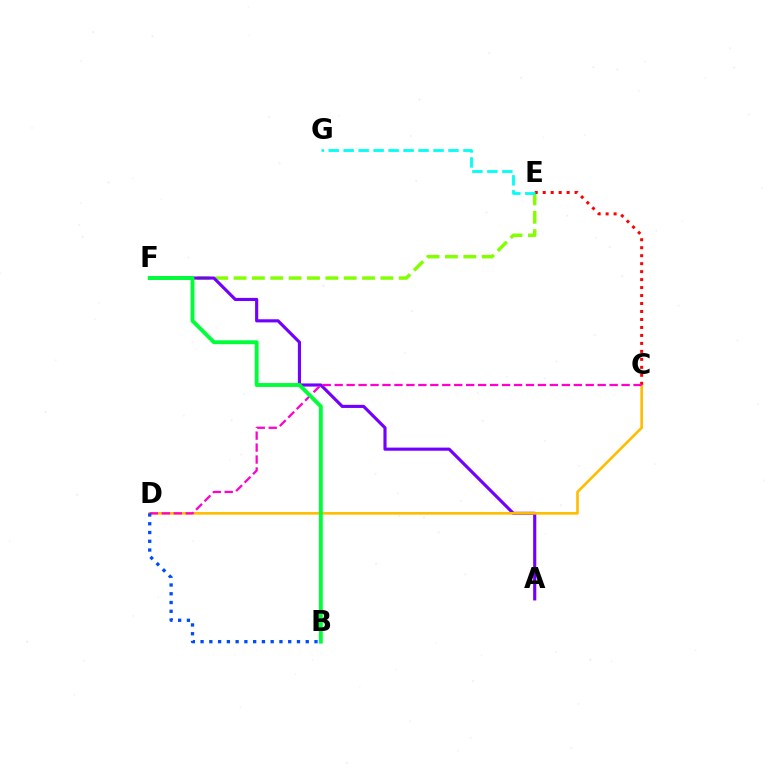{('E', 'F'): [{'color': '#84ff00', 'line_style': 'dashed', 'thickness': 2.49}], ('A', 'F'): [{'color': '#7200ff', 'line_style': 'solid', 'thickness': 2.25}], ('C', 'D'): [{'color': '#ffbd00', 'line_style': 'solid', 'thickness': 1.9}, {'color': '#ff00cf', 'line_style': 'dashed', 'thickness': 1.62}], ('C', 'E'): [{'color': '#ff0000', 'line_style': 'dotted', 'thickness': 2.17}], ('B', 'F'): [{'color': '#00ff39', 'line_style': 'solid', 'thickness': 2.81}], ('E', 'G'): [{'color': '#00fff6', 'line_style': 'dashed', 'thickness': 2.03}], ('B', 'D'): [{'color': '#004bff', 'line_style': 'dotted', 'thickness': 2.38}]}